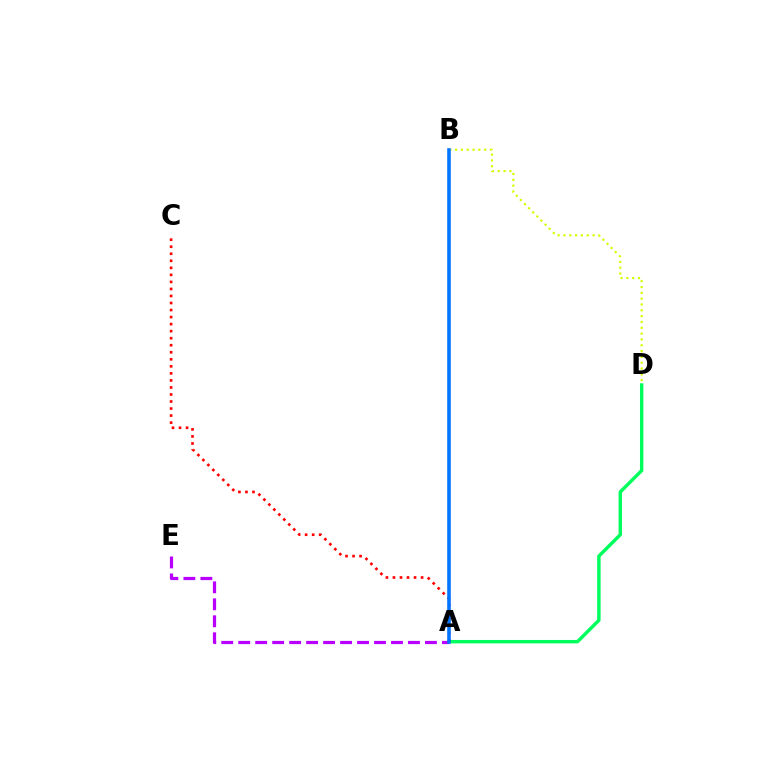{('A', 'D'): [{'color': '#00ff5c', 'line_style': 'solid', 'thickness': 2.46}], ('A', 'C'): [{'color': '#ff0000', 'line_style': 'dotted', 'thickness': 1.91}], ('A', 'E'): [{'color': '#b900ff', 'line_style': 'dashed', 'thickness': 2.31}], ('B', 'D'): [{'color': '#d1ff00', 'line_style': 'dotted', 'thickness': 1.58}], ('A', 'B'): [{'color': '#0074ff', 'line_style': 'solid', 'thickness': 2.57}]}